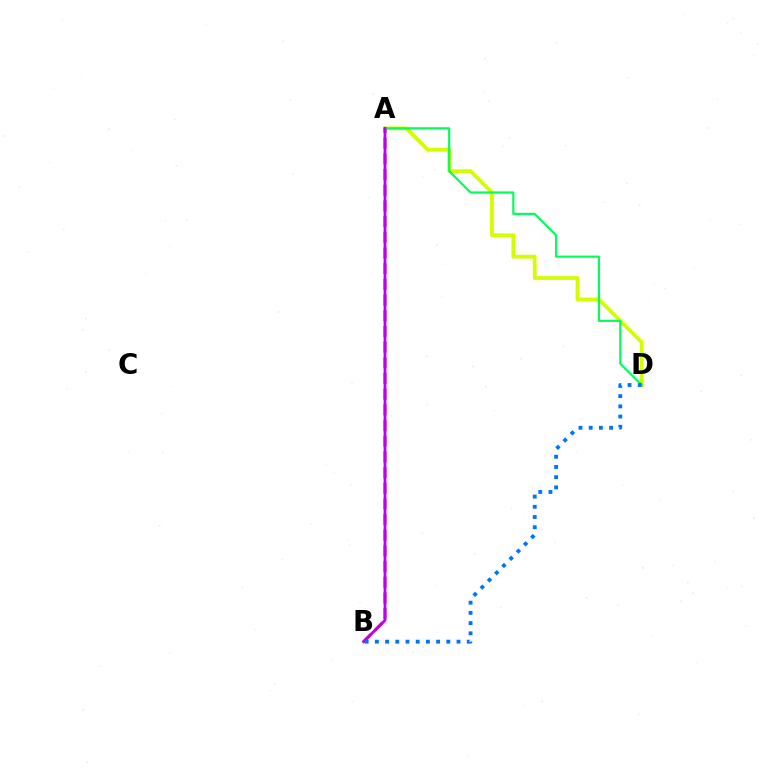{('A', 'D'): [{'color': '#d1ff00', 'line_style': 'solid', 'thickness': 2.73}, {'color': '#00ff5c', 'line_style': 'solid', 'thickness': 1.56}], ('A', 'B'): [{'color': '#ff0000', 'line_style': 'dashed', 'thickness': 2.13}, {'color': '#b900ff', 'line_style': 'solid', 'thickness': 2.01}], ('B', 'D'): [{'color': '#0074ff', 'line_style': 'dotted', 'thickness': 2.77}]}